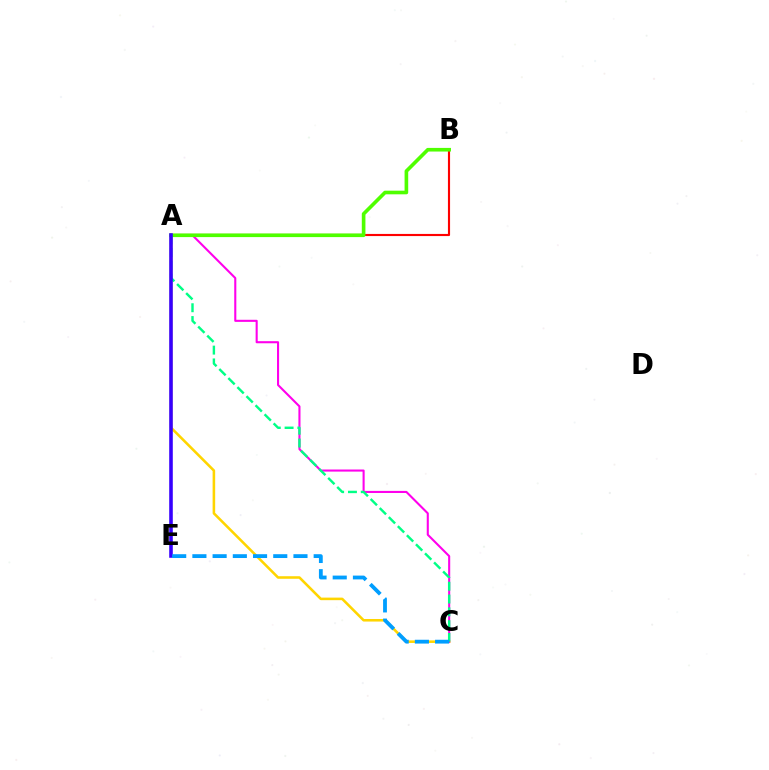{('A', 'C'): [{'color': '#ffd500', 'line_style': 'solid', 'thickness': 1.85}, {'color': '#ff00ed', 'line_style': 'solid', 'thickness': 1.51}, {'color': '#00ff86', 'line_style': 'dashed', 'thickness': 1.74}], ('A', 'B'): [{'color': '#ff0000', 'line_style': 'solid', 'thickness': 1.54}, {'color': '#4fff00', 'line_style': 'solid', 'thickness': 2.62}], ('A', 'E'): [{'color': '#3700ff', 'line_style': 'solid', 'thickness': 2.58}], ('C', 'E'): [{'color': '#009eff', 'line_style': 'dashed', 'thickness': 2.75}]}